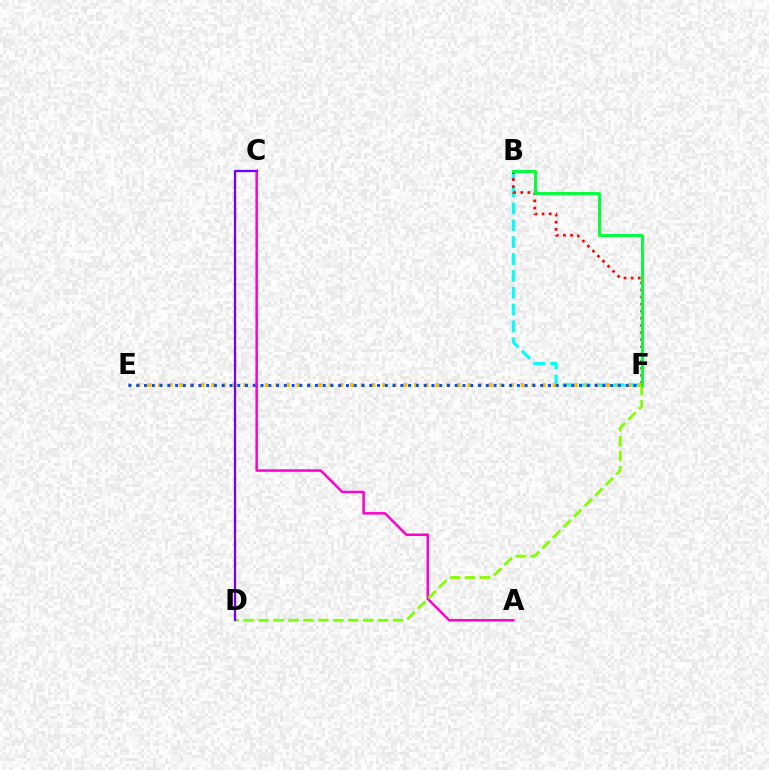{('B', 'F'): [{'color': '#00fff6', 'line_style': 'dashed', 'thickness': 2.29}, {'color': '#ff0000', 'line_style': 'dotted', 'thickness': 1.93}, {'color': '#00ff39', 'line_style': 'solid', 'thickness': 2.1}], ('E', 'F'): [{'color': '#ffbd00', 'line_style': 'dotted', 'thickness': 2.9}, {'color': '#004bff', 'line_style': 'dotted', 'thickness': 2.11}], ('A', 'C'): [{'color': '#ff00cf', 'line_style': 'solid', 'thickness': 1.8}], ('D', 'F'): [{'color': '#84ff00', 'line_style': 'dashed', 'thickness': 2.03}], ('C', 'D'): [{'color': '#7200ff', 'line_style': 'solid', 'thickness': 1.63}]}